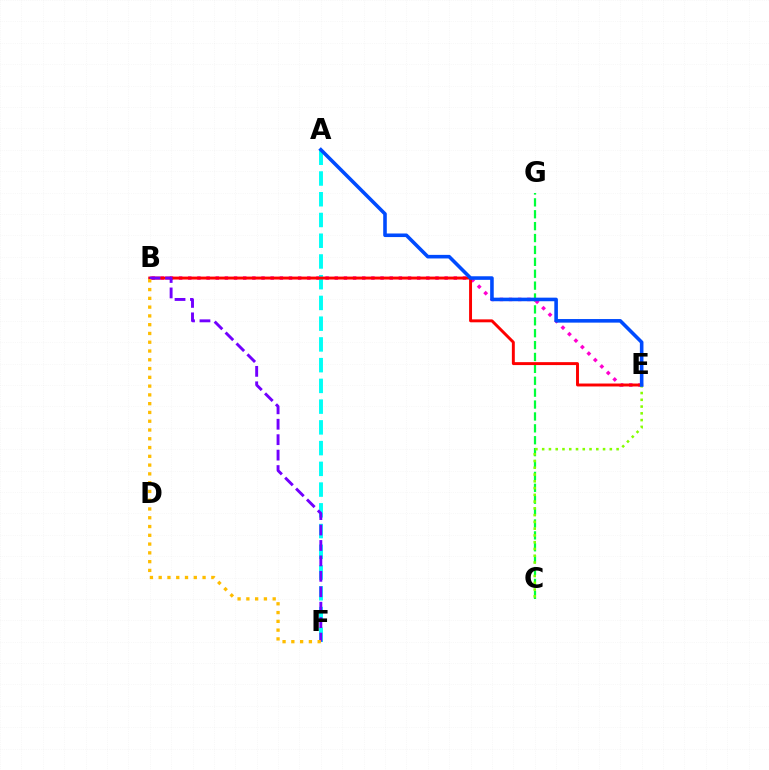{('C', 'G'): [{'color': '#00ff39', 'line_style': 'dashed', 'thickness': 1.62}], ('B', 'E'): [{'color': '#ff00cf', 'line_style': 'dotted', 'thickness': 2.49}, {'color': '#ff0000', 'line_style': 'solid', 'thickness': 2.11}], ('A', 'F'): [{'color': '#00fff6', 'line_style': 'dashed', 'thickness': 2.82}], ('C', 'E'): [{'color': '#84ff00', 'line_style': 'dotted', 'thickness': 1.84}], ('B', 'F'): [{'color': '#7200ff', 'line_style': 'dashed', 'thickness': 2.1}, {'color': '#ffbd00', 'line_style': 'dotted', 'thickness': 2.38}], ('A', 'E'): [{'color': '#004bff', 'line_style': 'solid', 'thickness': 2.58}]}